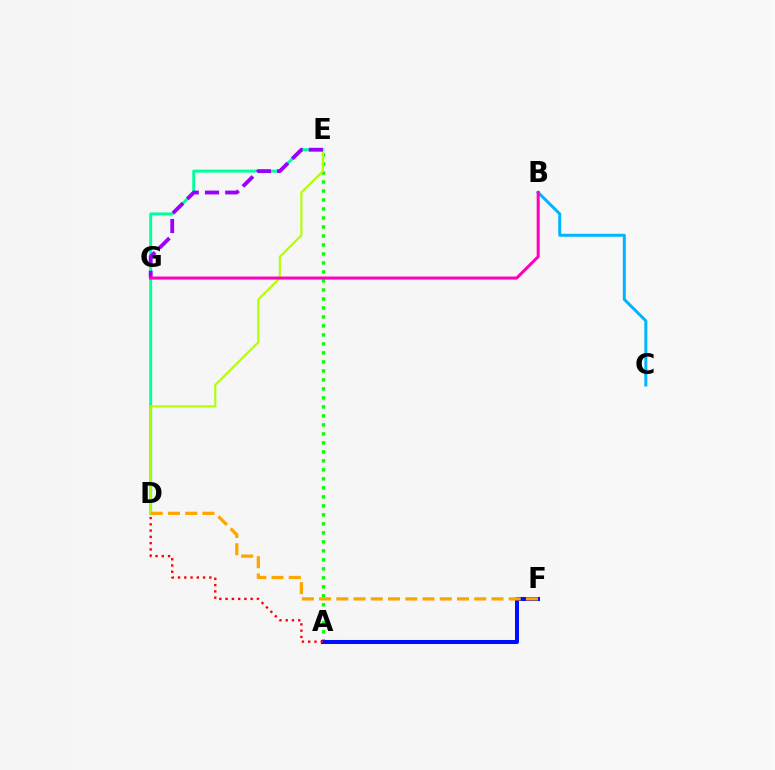{('A', 'E'): [{'color': '#08ff00', 'line_style': 'dotted', 'thickness': 2.44}], ('B', 'C'): [{'color': '#00b5ff', 'line_style': 'solid', 'thickness': 2.14}], ('A', 'F'): [{'color': '#0010ff', 'line_style': 'solid', 'thickness': 2.9}], ('D', 'E'): [{'color': '#00ff9d', 'line_style': 'solid', 'thickness': 2.11}, {'color': '#b3ff00', 'line_style': 'solid', 'thickness': 1.53}], ('A', 'D'): [{'color': '#ff0000', 'line_style': 'dotted', 'thickness': 1.7}], ('E', 'G'): [{'color': '#9b00ff', 'line_style': 'dashed', 'thickness': 2.75}], ('D', 'F'): [{'color': '#ffa500', 'line_style': 'dashed', 'thickness': 2.34}], ('B', 'G'): [{'color': '#ff00bd', 'line_style': 'solid', 'thickness': 2.19}]}